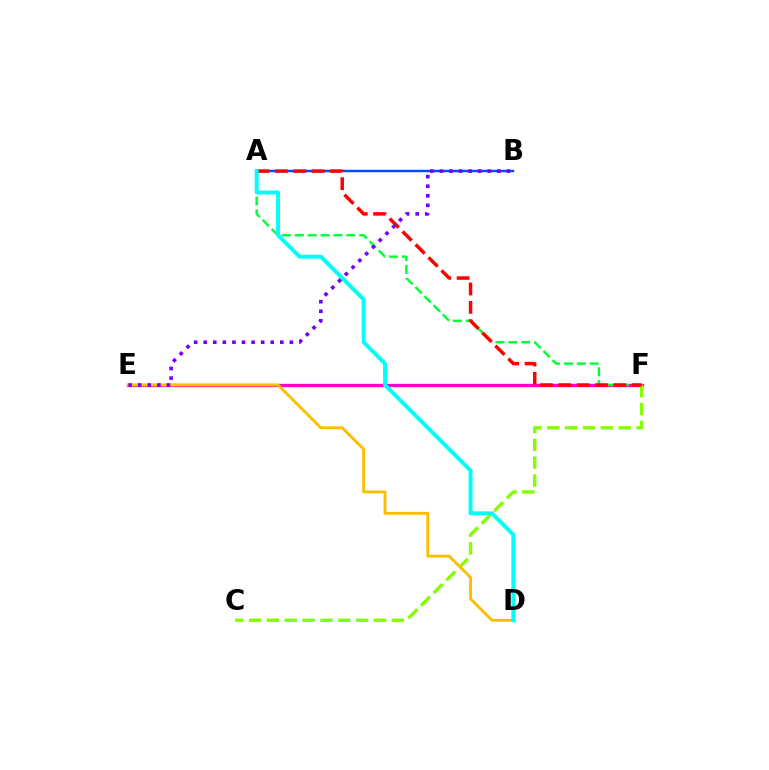{('E', 'F'): [{'color': '#ff00cf', 'line_style': 'solid', 'thickness': 2.37}], ('A', 'F'): [{'color': '#00ff39', 'line_style': 'dashed', 'thickness': 1.75}, {'color': '#ff0000', 'line_style': 'dashed', 'thickness': 2.49}], ('C', 'F'): [{'color': '#84ff00', 'line_style': 'dashed', 'thickness': 2.42}], ('D', 'E'): [{'color': '#ffbd00', 'line_style': 'solid', 'thickness': 2.07}], ('A', 'B'): [{'color': '#004bff', 'line_style': 'solid', 'thickness': 1.77}], ('A', 'D'): [{'color': '#00fff6', 'line_style': 'solid', 'thickness': 2.83}], ('B', 'E'): [{'color': '#7200ff', 'line_style': 'dotted', 'thickness': 2.6}]}